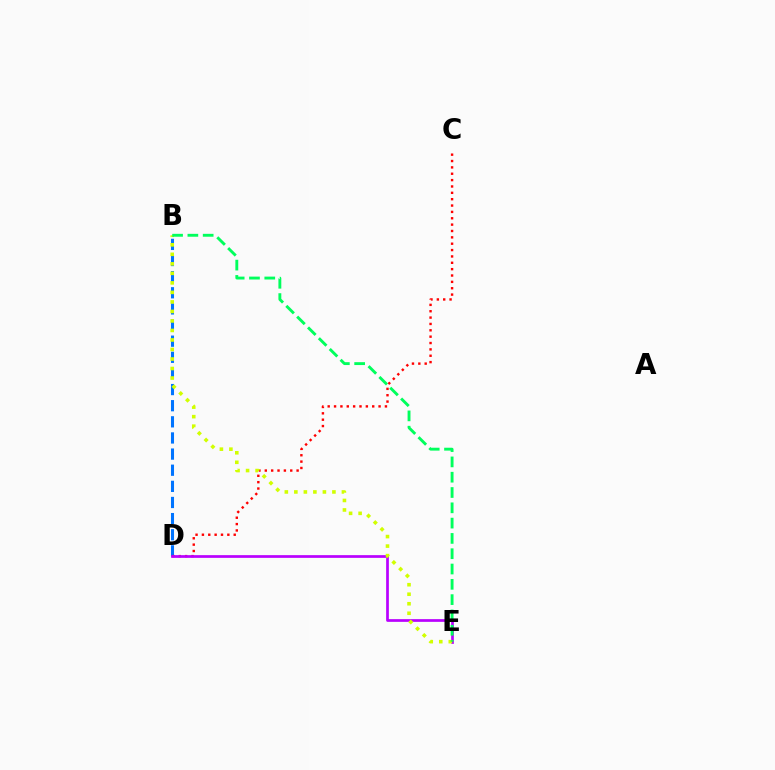{('B', 'D'): [{'color': '#0074ff', 'line_style': 'dashed', 'thickness': 2.19}], ('C', 'D'): [{'color': '#ff0000', 'line_style': 'dotted', 'thickness': 1.73}], ('D', 'E'): [{'color': '#b900ff', 'line_style': 'solid', 'thickness': 1.96}], ('B', 'E'): [{'color': '#d1ff00', 'line_style': 'dotted', 'thickness': 2.59}, {'color': '#00ff5c', 'line_style': 'dashed', 'thickness': 2.08}]}